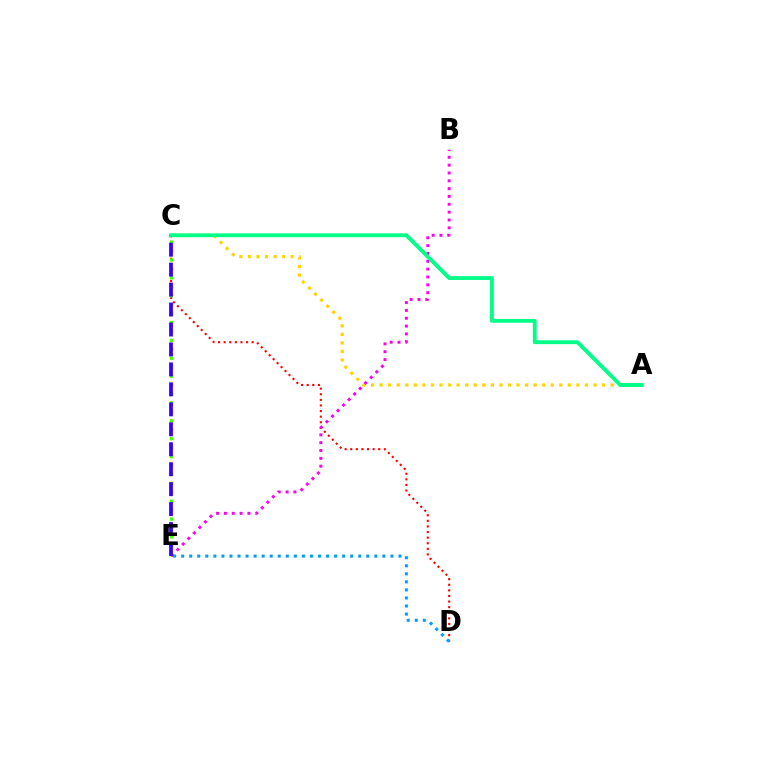{('A', 'C'): [{'color': '#ffd500', 'line_style': 'dotted', 'thickness': 2.32}, {'color': '#00ff86', 'line_style': 'solid', 'thickness': 2.77}], ('C', 'D'): [{'color': '#ff0000', 'line_style': 'dotted', 'thickness': 1.52}], ('D', 'E'): [{'color': '#009eff', 'line_style': 'dotted', 'thickness': 2.19}], ('C', 'E'): [{'color': '#4fff00', 'line_style': 'dotted', 'thickness': 2.43}, {'color': '#3700ff', 'line_style': 'dashed', 'thickness': 2.71}], ('B', 'E'): [{'color': '#ff00ed', 'line_style': 'dotted', 'thickness': 2.13}]}